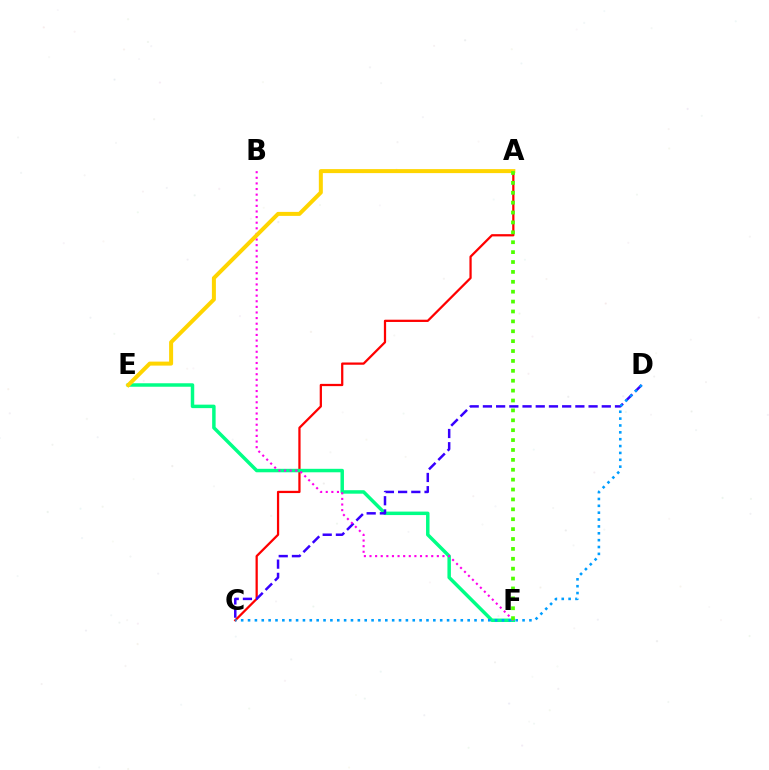{('A', 'C'): [{'color': '#ff0000', 'line_style': 'solid', 'thickness': 1.62}], ('E', 'F'): [{'color': '#00ff86', 'line_style': 'solid', 'thickness': 2.5}], ('C', 'D'): [{'color': '#3700ff', 'line_style': 'dashed', 'thickness': 1.79}, {'color': '#009eff', 'line_style': 'dotted', 'thickness': 1.86}], ('B', 'F'): [{'color': '#ff00ed', 'line_style': 'dotted', 'thickness': 1.52}], ('A', 'E'): [{'color': '#ffd500', 'line_style': 'solid', 'thickness': 2.88}], ('A', 'F'): [{'color': '#4fff00', 'line_style': 'dotted', 'thickness': 2.69}]}